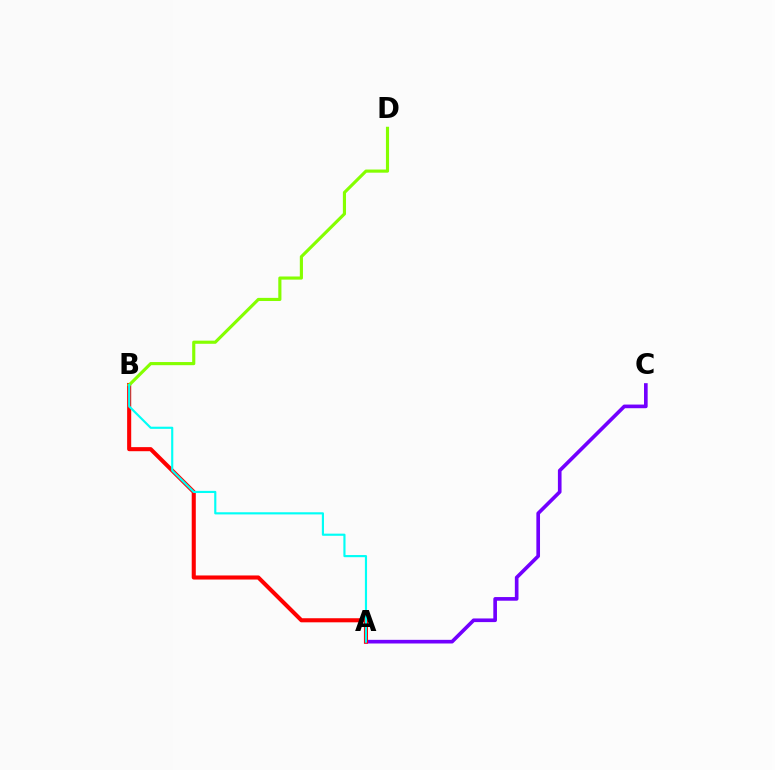{('A', 'C'): [{'color': '#7200ff', 'line_style': 'solid', 'thickness': 2.63}], ('A', 'B'): [{'color': '#ff0000', 'line_style': 'solid', 'thickness': 2.94}, {'color': '#00fff6', 'line_style': 'solid', 'thickness': 1.55}], ('B', 'D'): [{'color': '#84ff00', 'line_style': 'solid', 'thickness': 2.26}]}